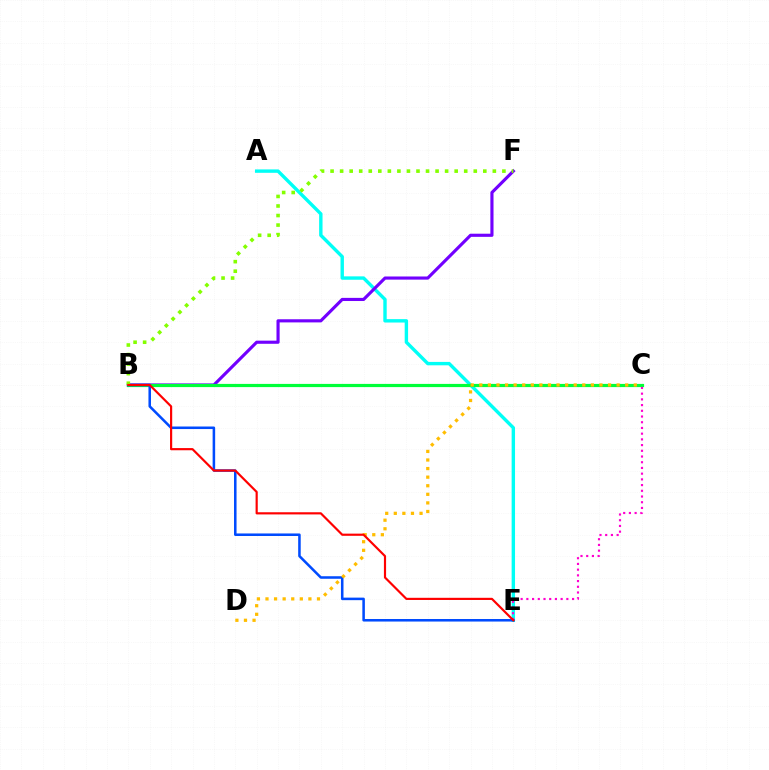{('A', 'E'): [{'color': '#00fff6', 'line_style': 'solid', 'thickness': 2.45}], ('B', 'F'): [{'color': '#7200ff', 'line_style': 'solid', 'thickness': 2.26}, {'color': '#84ff00', 'line_style': 'dotted', 'thickness': 2.59}], ('B', 'C'): [{'color': '#00ff39', 'line_style': 'solid', 'thickness': 2.3}], ('B', 'E'): [{'color': '#004bff', 'line_style': 'solid', 'thickness': 1.83}, {'color': '#ff0000', 'line_style': 'solid', 'thickness': 1.57}], ('C', 'D'): [{'color': '#ffbd00', 'line_style': 'dotted', 'thickness': 2.33}], ('C', 'E'): [{'color': '#ff00cf', 'line_style': 'dotted', 'thickness': 1.55}]}